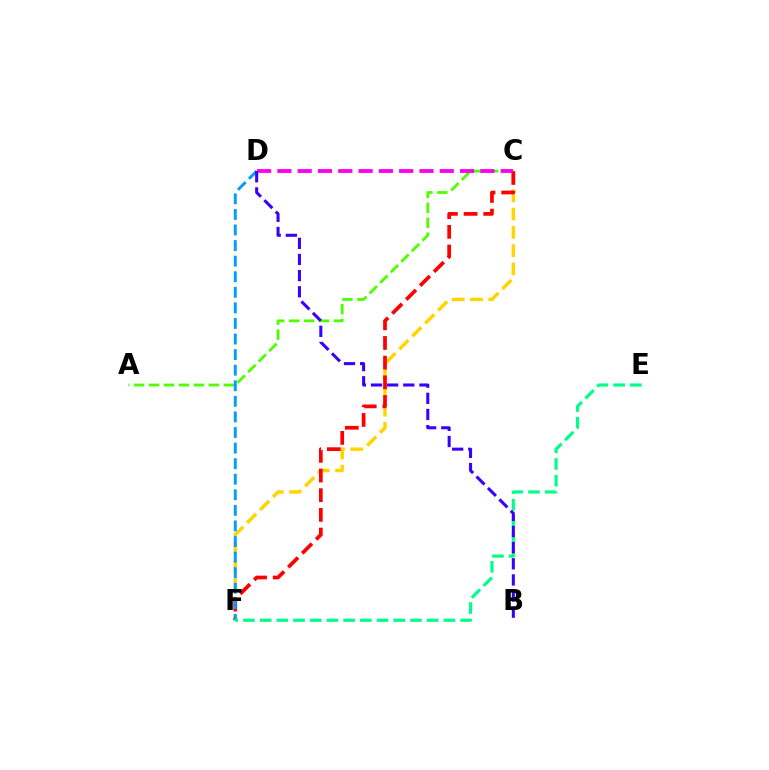{('C', 'F'): [{'color': '#ffd500', 'line_style': 'dashed', 'thickness': 2.48}, {'color': '#ff0000', 'line_style': 'dashed', 'thickness': 2.67}], ('A', 'C'): [{'color': '#4fff00', 'line_style': 'dashed', 'thickness': 2.03}], ('D', 'F'): [{'color': '#009eff', 'line_style': 'dashed', 'thickness': 2.12}], ('C', 'D'): [{'color': '#ff00ed', 'line_style': 'dashed', 'thickness': 2.76}], ('E', 'F'): [{'color': '#00ff86', 'line_style': 'dashed', 'thickness': 2.27}], ('B', 'D'): [{'color': '#3700ff', 'line_style': 'dashed', 'thickness': 2.19}]}